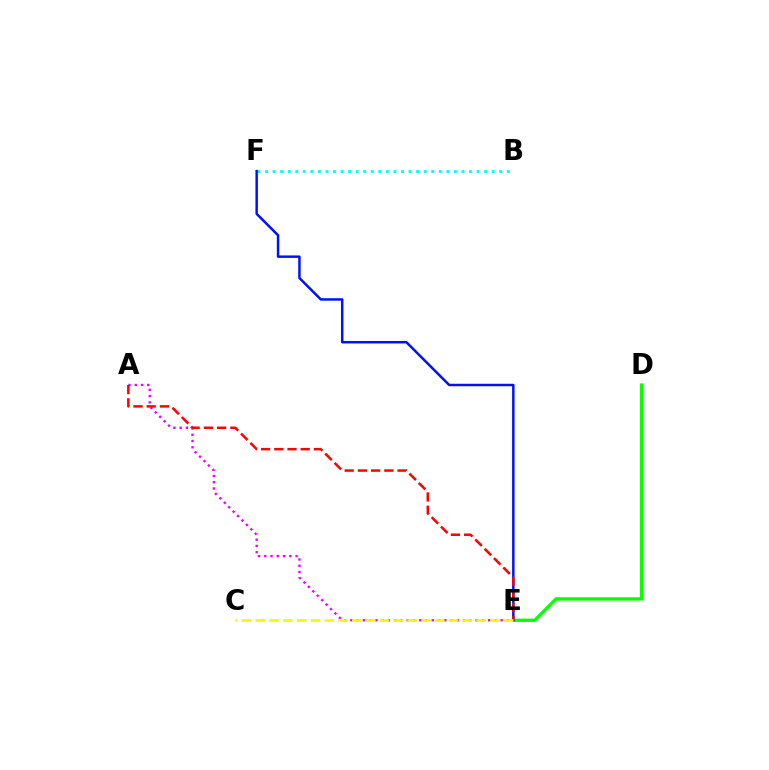{('B', 'F'): [{'color': '#00fff6', 'line_style': 'dotted', 'thickness': 2.05}], ('A', 'E'): [{'color': '#ee00ff', 'line_style': 'dotted', 'thickness': 1.7}, {'color': '#ff0000', 'line_style': 'dashed', 'thickness': 1.79}], ('D', 'E'): [{'color': '#08ff00', 'line_style': 'solid', 'thickness': 2.37}], ('E', 'F'): [{'color': '#0010ff', 'line_style': 'solid', 'thickness': 1.78}], ('C', 'E'): [{'color': '#fcf500', 'line_style': 'dashed', 'thickness': 1.87}]}